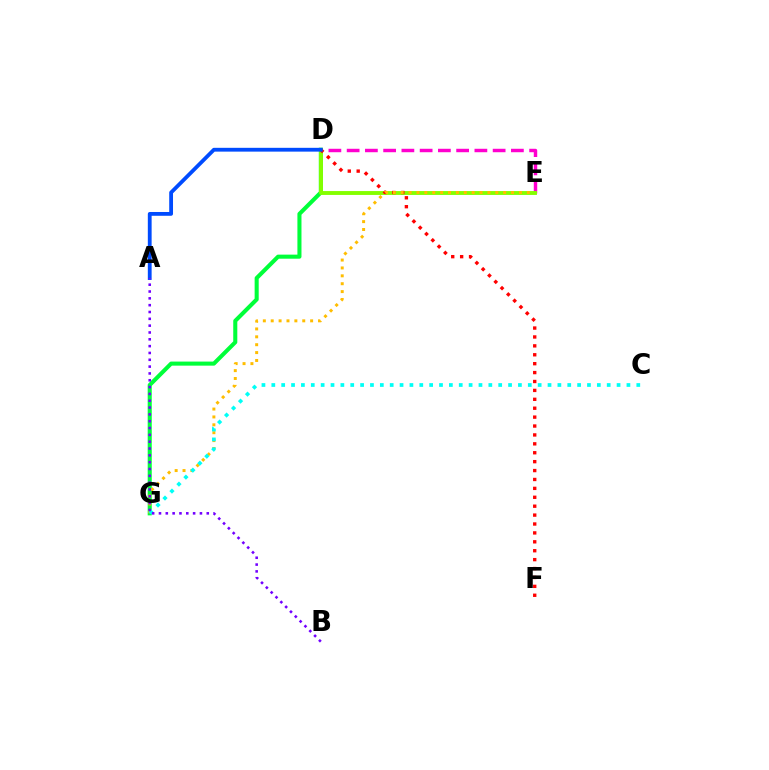{('D', 'G'): [{'color': '#00ff39', 'line_style': 'solid', 'thickness': 2.93}], ('D', 'E'): [{'color': '#ff00cf', 'line_style': 'dashed', 'thickness': 2.48}, {'color': '#84ff00', 'line_style': 'solid', 'thickness': 2.79}], ('D', 'F'): [{'color': '#ff0000', 'line_style': 'dotted', 'thickness': 2.42}], ('A', 'D'): [{'color': '#004bff', 'line_style': 'solid', 'thickness': 2.74}], ('E', 'G'): [{'color': '#ffbd00', 'line_style': 'dotted', 'thickness': 2.14}], ('C', 'G'): [{'color': '#00fff6', 'line_style': 'dotted', 'thickness': 2.68}], ('A', 'B'): [{'color': '#7200ff', 'line_style': 'dotted', 'thickness': 1.85}]}